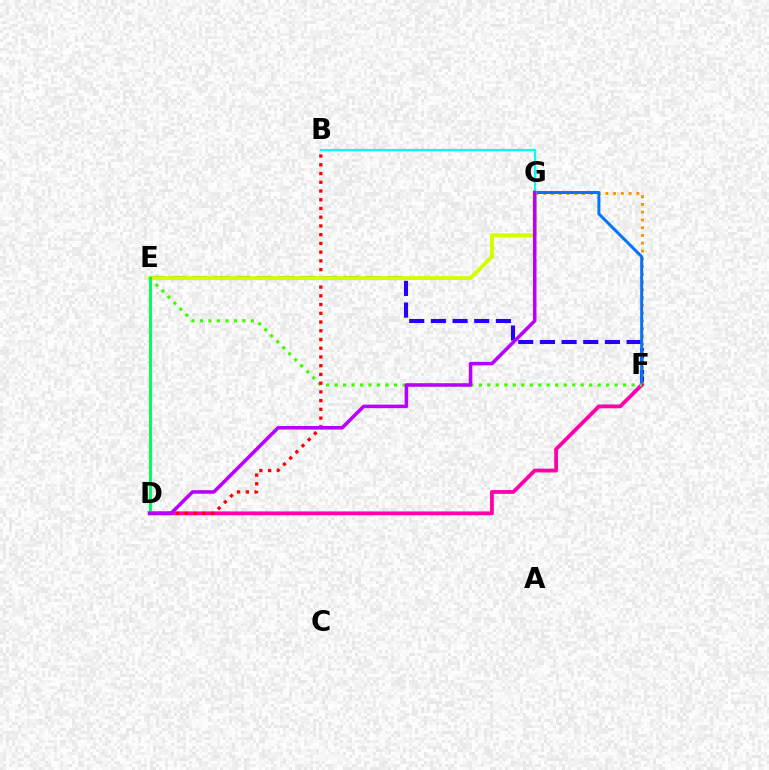{('E', 'F'): [{'color': '#2500ff', 'line_style': 'dashed', 'thickness': 2.94}, {'color': '#3dff00', 'line_style': 'dotted', 'thickness': 2.31}], ('F', 'G'): [{'color': '#ff9400', 'line_style': 'dotted', 'thickness': 2.11}, {'color': '#0074ff', 'line_style': 'solid', 'thickness': 2.15}], ('D', 'F'): [{'color': '#ff00ac', 'line_style': 'solid', 'thickness': 2.74}], ('B', 'D'): [{'color': '#ff0000', 'line_style': 'dotted', 'thickness': 2.37}], ('E', 'G'): [{'color': '#d1ff00', 'line_style': 'solid', 'thickness': 2.84}], ('B', 'G'): [{'color': '#00fff6', 'line_style': 'solid', 'thickness': 1.61}], ('D', 'E'): [{'color': '#00ff5c', 'line_style': 'solid', 'thickness': 2.15}], ('D', 'G'): [{'color': '#b900ff', 'line_style': 'solid', 'thickness': 2.55}]}